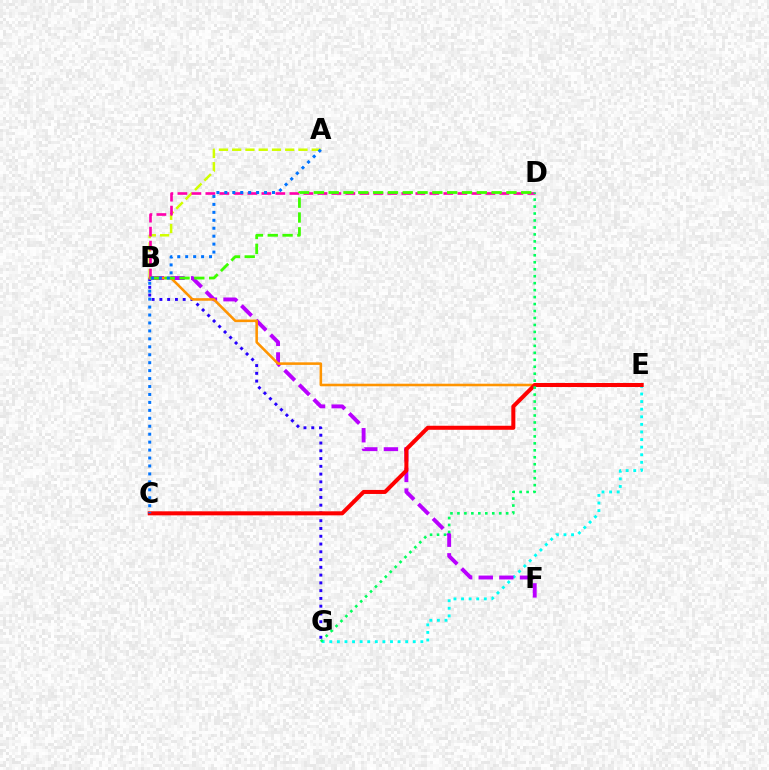{('B', 'G'): [{'color': '#2500ff', 'line_style': 'dotted', 'thickness': 2.11}], ('A', 'B'): [{'color': '#d1ff00', 'line_style': 'dashed', 'thickness': 1.8}], ('E', 'G'): [{'color': '#00fff6', 'line_style': 'dotted', 'thickness': 2.06}], ('B', 'F'): [{'color': '#b900ff', 'line_style': 'dashed', 'thickness': 2.8}], ('B', 'E'): [{'color': '#ff9400', 'line_style': 'solid', 'thickness': 1.85}], ('B', 'D'): [{'color': '#ff00ac', 'line_style': 'dashed', 'thickness': 1.9}, {'color': '#3dff00', 'line_style': 'dashed', 'thickness': 2.01}], ('C', 'E'): [{'color': '#ff0000', 'line_style': 'solid', 'thickness': 2.9}], ('D', 'G'): [{'color': '#00ff5c', 'line_style': 'dotted', 'thickness': 1.89}], ('A', 'C'): [{'color': '#0074ff', 'line_style': 'dotted', 'thickness': 2.16}]}